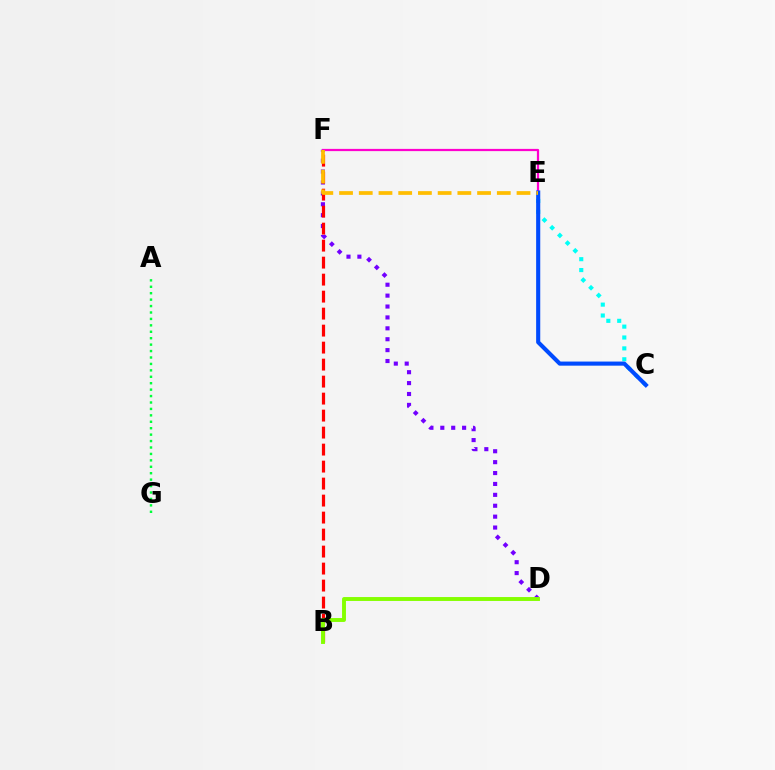{('D', 'F'): [{'color': '#7200ff', 'line_style': 'dotted', 'thickness': 2.96}], ('E', 'F'): [{'color': '#ff00cf', 'line_style': 'solid', 'thickness': 1.61}, {'color': '#ffbd00', 'line_style': 'dashed', 'thickness': 2.68}], ('B', 'F'): [{'color': '#ff0000', 'line_style': 'dashed', 'thickness': 2.31}], ('B', 'D'): [{'color': '#84ff00', 'line_style': 'solid', 'thickness': 2.81}], ('C', 'E'): [{'color': '#00fff6', 'line_style': 'dotted', 'thickness': 2.96}, {'color': '#004bff', 'line_style': 'solid', 'thickness': 2.96}], ('A', 'G'): [{'color': '#00ff39', 'line_style': 'dotted', 'thickness': 1.75}]}